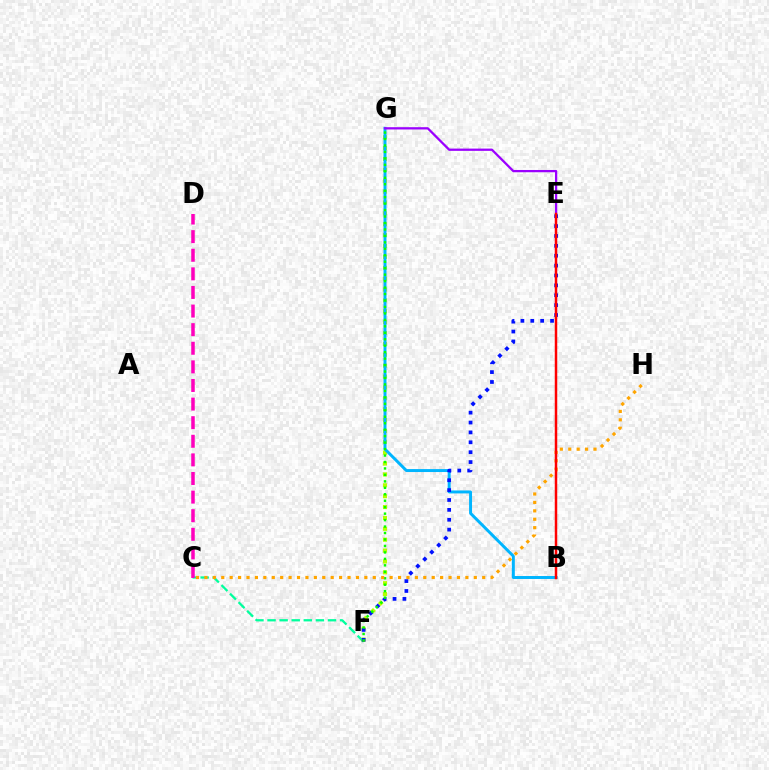{('C', 'F'): [{'color': '#00ff9d', 'line_style': 'dashed', 'thickness': 1.64}], ('F', 'G'): [{'color': '#b3ff00', 'line_style': 'dotted', 'thickness': 2.96}, {'color': '#08ff00', 'line_style': 'dotted', 'thickness': 1.76}], ('C', 'D'): [{'color': '#ff00bd', 'line_style': 'dashed', 'thickness': 2.53}], ('B', 'G'): [{'color': '#00b5ff', 'line_style': 'solid', 'thickness': 2.13}], ('E', 'G'): [{'color': '#9b00ff', 'line_style': 'solid', 'thickness': 1.64}], ('E', 'F'): [{'color': '#0010ff', 'line_style': 'dotted', 'thickness': 2.69}], ('C', 'H'): [{'color': '#ffa500', 'line_style': 'dotted', 'thickness': 2.29}], ('B', 'E'): [{'color': '#ff0000', 'line_style': 'solid', 'thickness': 1.79}]}